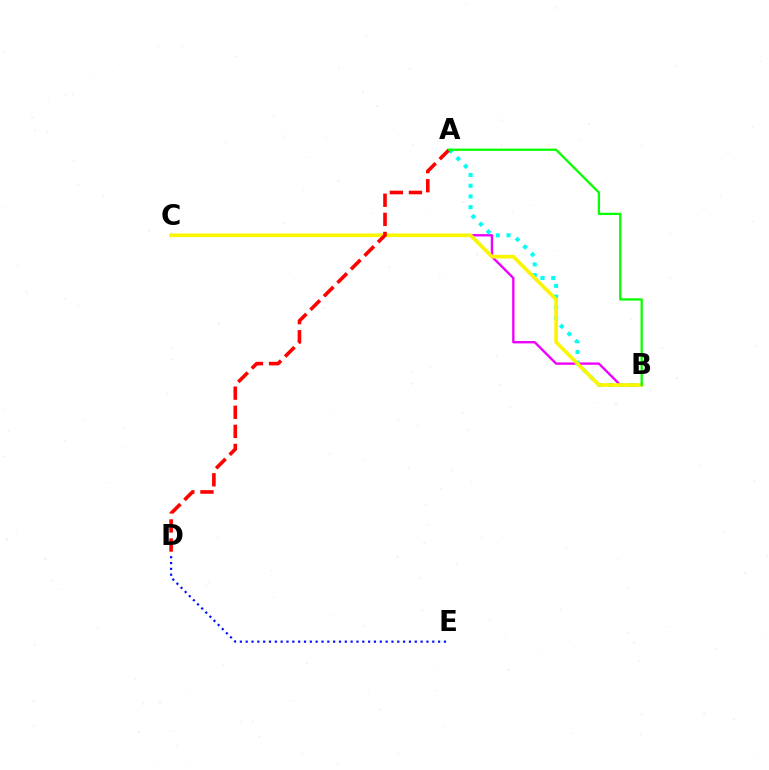{('B', 'C'): [{'color': '#ee00ff', 'line_style': 'solid', 'thickness': 1.71}, {'color': '#fcf500', 'line_style': 'solid', 'thickness': 2.61}], ('A', 'B'): [{'color': '#00fff6', 'line_style': 'dotted', 'thickness': 2.91}, {'color': '#08ff00', 'line_style': 'solid', 'thickness': 1.64}], ('D', 'E'): [{'color': '#0010ff', 'line_style': 'dotted', 'thickness': 1.58}], ('A', 'D'): [{'color': '#ff0000', 'line_style': 'dashed', 'thickness': 2.6}]}